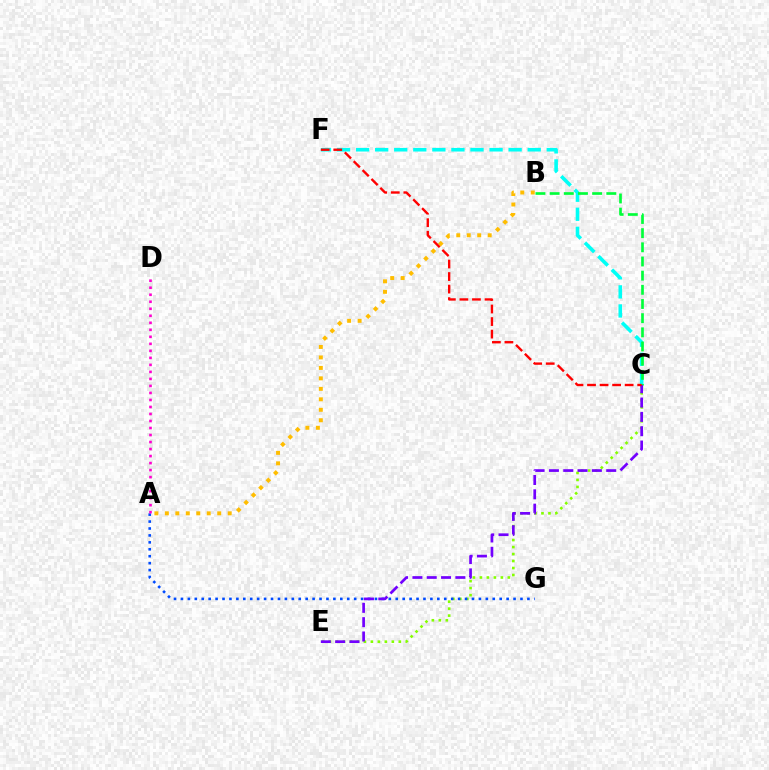{('C', 'E'): [{'color': '#84ff00', 'line_style': 'dotted', 'thickness': 1.9}, {'color': '#7200ff', 'line_style': 'dashed', 'thickness': 1.95}], ('C', 'F'): [{'color': '#00fff6', 'line_style': 'dashed', 'thickness': 2.59}, {'color': '#ff0000', 'line_style': 'dashed', 'thickness': 1.7}], ('B', 'C'): [{'color': '#00ff39', 'line_style': 'dashed', 'thickness': 1.92}], ('A', 'G'): [{'color': '#004bff', 'line_style': 'dotted', 'thickness': 1.88}], ('A', 'D'): [{'color': '#ff00cf', 'line_style': 'dotted', 'thickness': 1.91}], ('A', 'B'): [{'color': '#ffbd00', 'line_style': 'dotted', 'thickness': 2.85}]}